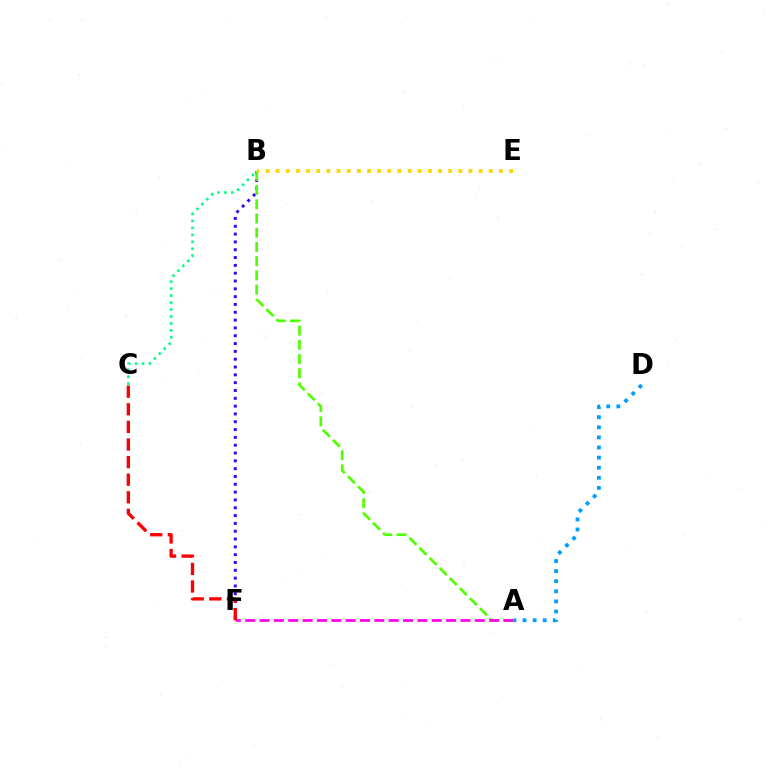{('B', 'F'): [{'color': '#3700ff', 'line_style': 'dotted', 'thickness': 2.12}], ('B', 'C'): [{'color': '#00ff86', 'line_style': 'dotted', 'thickness': 1.89}], ('A', 'B'): [{'color': '#4fff00', 'line_style': 'dashed', 'thickness': 1.93}], ('A', 'F'): [{'color': '#ff00ed', 'line_style': 'dashed', 'thickness': 1.95}], ('A', 'D'): [{'color': '#009eff', 'line_style': 'dotted', 'thickness': 2.74}], ('C', 'F'): [{'color': '#ff0000', 'line_style': 'dashed', 'thickness': 2.39}], ('B', 'E'): [{'color': '#ffd500', 'line_style': 'dotted', 'thickness': 2.76}]}